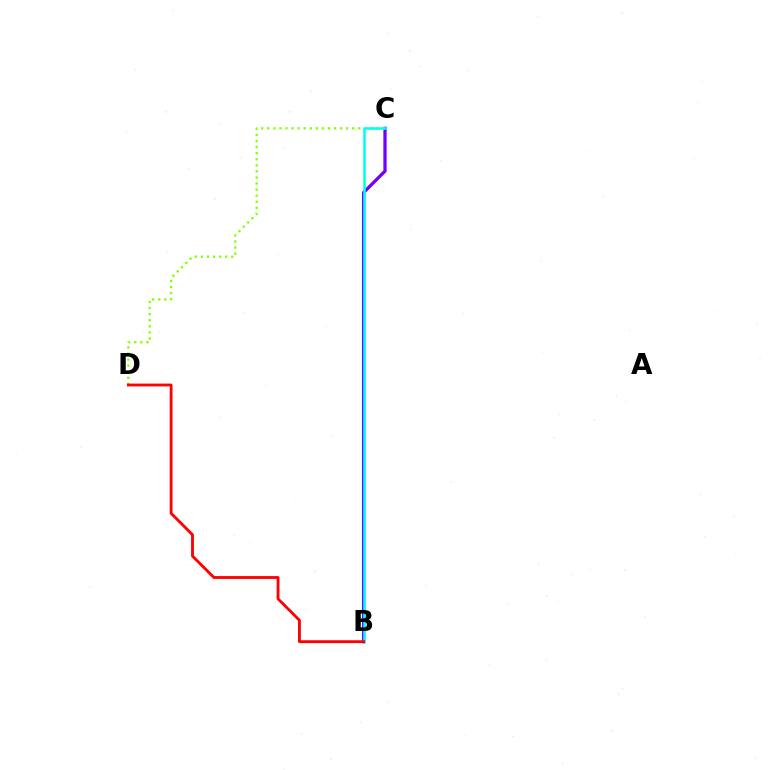{('B', 'C'): [{'color': '#7200ff', 'line_style': 'solid', 'thickness': 2.35}, {'color': '#00fff6', 'line_style': 'solid', 'thickness': 1.86}], ('C', 'D'): [{'color': '#84ff00', 'line_style': 'dotted', 'thickness': 1.65}], ('B', 'D'): [{'color': '#ff0000', 'line_style': 'solid', 'thickness': 2.04}]}